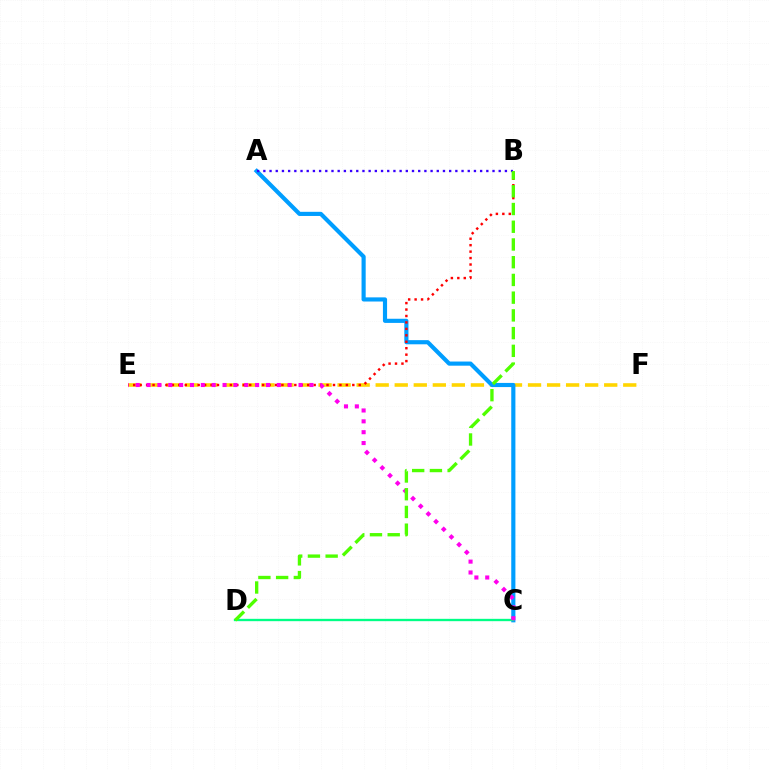{('E', 'F'): [{'color': '#ffd500', 'line_style': 'dashed', 'thickness': 2.59}], ('A', 'C'): [{'color': '#009eff', 'line_style': 'solid', 'thickness': 2.99}], ('C', 'D'): [{'color': '#00ff86', 'line_style': 'solid', 'thickness': 1.69}], ('B', 'E'): [{'color': '#ff0000', 'line_style': 'dotted', 'thickness': 1.75}], ('C', 'E'): [{'color': '#ff00ed', 'line_style': 'dotted', 'thickness': 2.95}], ('A', 'B'): [{'color': '#3700ff', 'line_style': 'dotted', 'thickness': 1.68}], ('B', 'D'): [{'color': '#4fff00', 'line_style': 'dashed', 'thickness': 2.41}]}